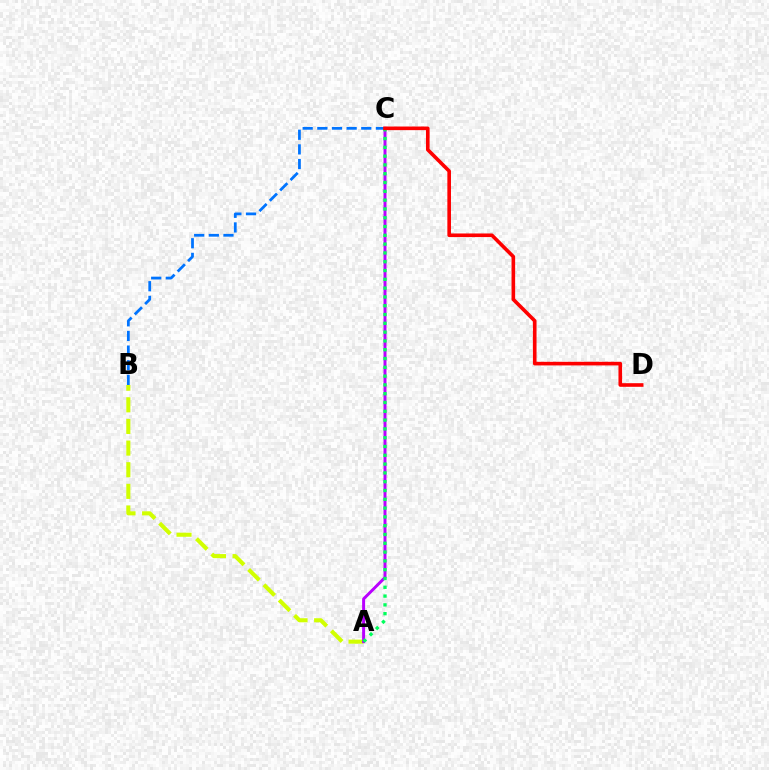{('A', 'B'): [{'color': '#d1ff00', 'line_style': 'dashed', 'thickness': 2.94}], ('A', 'C'): [{'color': '#b900ff', 'line_style': 'solid', 'thickness': 2.14}, {'color': '#00ff5c', 'line_style': 'dotted', 'thickness': 2.39}], ('B', 'C'): [{'color': '#0074ff', 'line_style': 'dashed', 'thickness': 1.99}], ('C', 'D'): [{'color': '#ff0000', 'line_style': 'solid', 'thickness': 2.6}]}